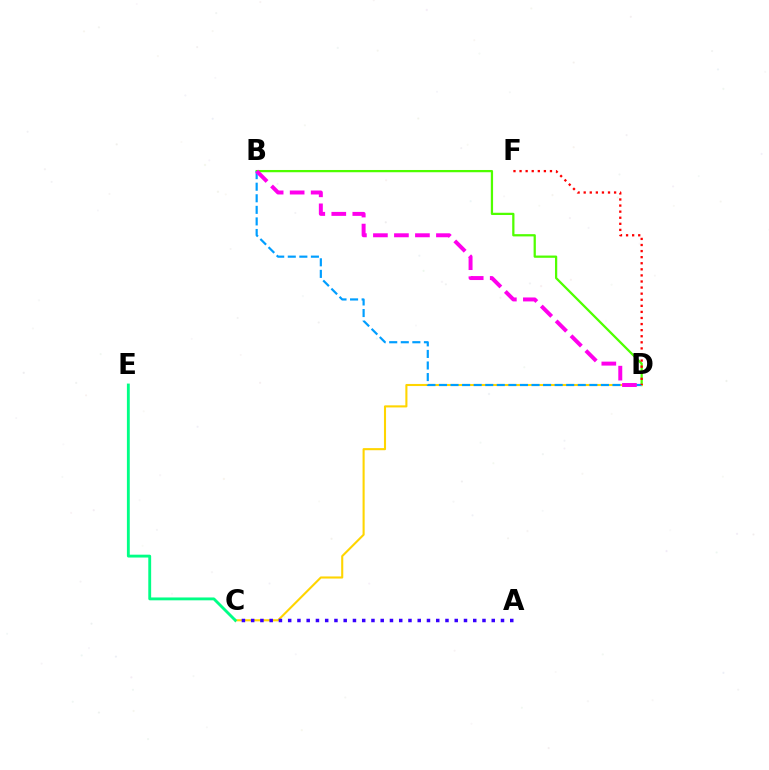{('B', 'D'): [{'color': '#4fff00', 'line_style': 'solid', 'thickness': 1.62}, {'color': '#009eff', 'line_style': 'dashed', 'thickness': 1.57}, {'color': '#ff00ed', 'line_style': 'dashed', 'thickness': 2.85}], ('C', 'D'): [{'color': '#ffd500', 'line_style': 'solid', 'thickness': 1.51}], ('A', 'C'): [{'color': '#3700ff', 'line_style': 'dotted', 'thickness': 2.51}], ('D', 'F'): [{'color': '#ff0000', 'line_style': 'dotted', 'thickness': 1.65}], ('C', 'E'): [{'color': '#00ff86', 'line_style': 'solid', 'thickness': 2.06}]}